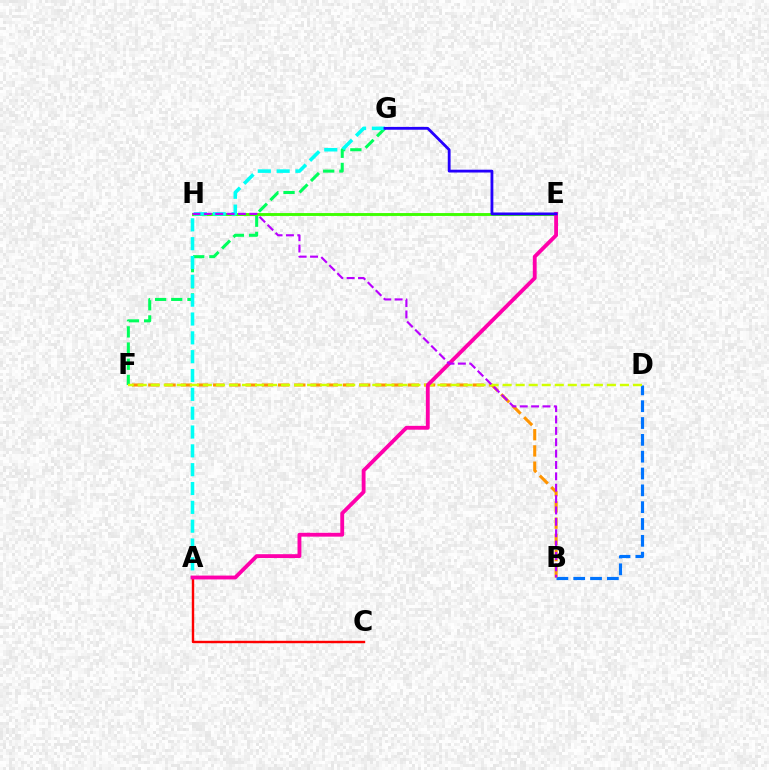{('A', 'C'): [{'color': '#ff0000', 'line_style': 'solid', 'thickness': 1.74}], ('B', 'D'): [{'color': '#0074ff', 'line_style': 'dashed', 'thickness': 2.29}], ('F', 'G'): [{'color': '#00ff5c', 'line_style': 'dashed', 'thickness': 2.2}], ('E', 'H'): [{'color': '#3dff00', 'line_style': 'solid', 'thickness': 2.07}], ('A', 'G'): [{'color': '#00fff6', 'line_style': 'dashed', 'thickness': 2.56}], ('B', 'F'): [{'color': '#ff9400', 'line_style': 'dashed', 'thickness': 2.2}], ('D', 'F'): [{'color': '#d1ff00', 'line_style': 'dashed', 'thickness': 1.77}], ('A', 'E'): [{'color': '#ff00ac', 'line_style': 'solid', 'thickness': 2.77}], ('E', 'G'): [{'color': '#2500ff', 'line_style': 'solid', 'thickness': 2.03}], ('B', 'H'): [{'color': '#b900ff', 'line_style': 'dashed', 'thickness': 1.54}]}